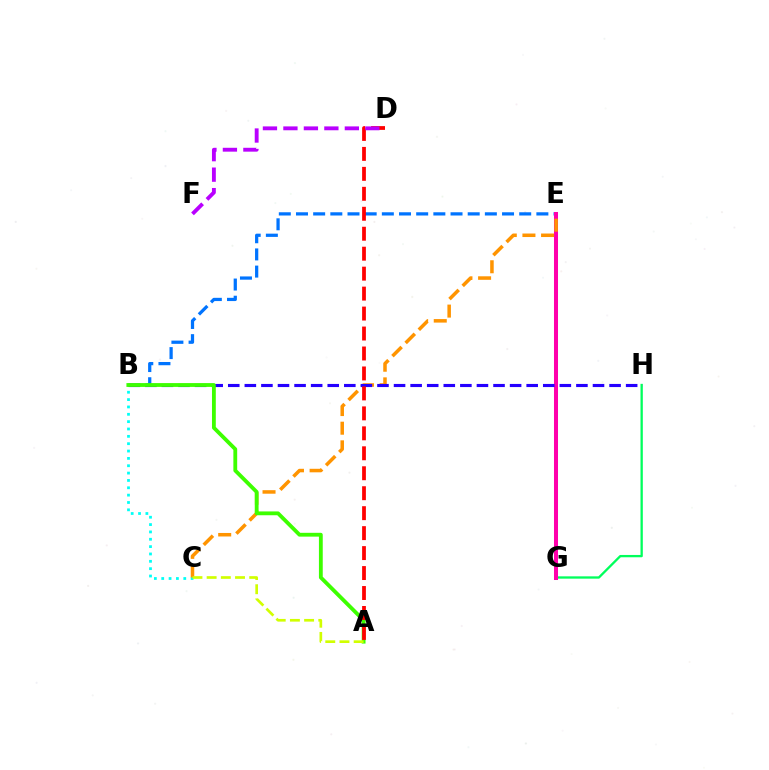{('G', 'H'): [{'color': '#00ff5c', 'line_style': 'solid', 'thickness': 1.66}], ('B', 'E'): [{'color': '#0074ff', 'line_style': 'dashed', 'thickness': 2.33}], ('B', 'C'): [{'color': '#00fff6', 'line_style': 'dotted', 'thickness': 2.0}], ('E', 'G'): [{'color': '#ff00ac', 'line_style': 'solid', 'thickness': 2.89}], ('C', 'E'): [{'color': '#ff9400', 'line_style': 'dashed', 'thickness': 2.53}], ('B', 'H'): [{'color': '#2500ff', 'line_style': 'dashed', 'thickness': 2.25}], ('A', 'B'): [{'color': '#3dff00', 'line_style': 'solid', 'thickness': 2.75}], ('A', 'D'): [{'color': '#ff0000', 'line_style': 'dashed', 'thickness': 2.71}], ('A', 'C'): [{'color': '#d1ff00', 'line_style': 'dashed', 'thickness': 1.93}], ('D', 'F'): [{'color': '#b900ff', 'line_style': 'dashed', 'thickness': 2.78}]}